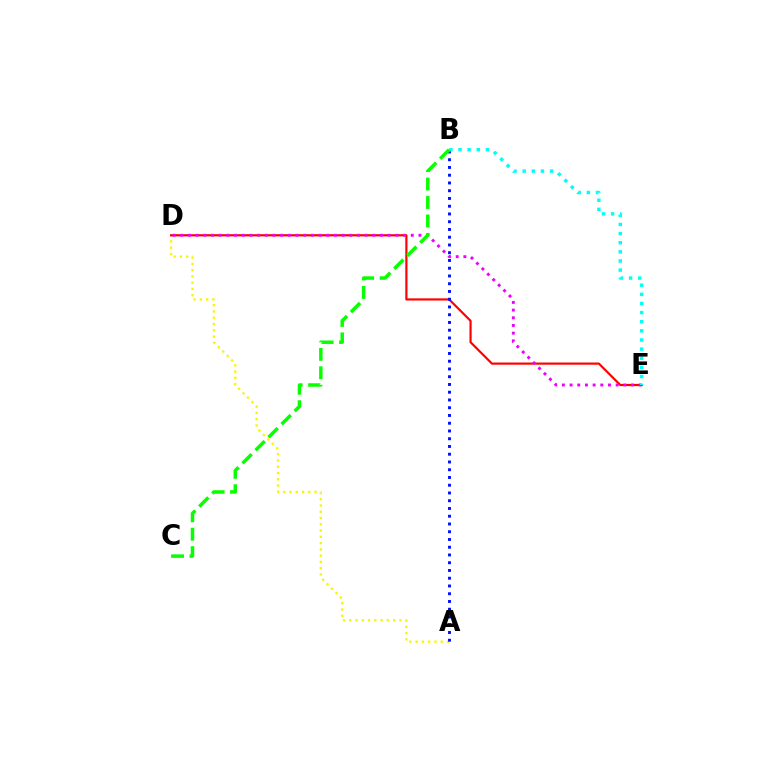{('A', 'D'): [{'color': '#fcf500', 'line_style': 'dotted', 'thickness': 1.7}], ('D', 'E'): [{'color': '#ff0000', 'line_style': 'solid', 'thickness': 1.57}, {'color': '#ee00ff', 'line_style': 'dotted', 'thickness': 2.09}], ('A', 'B'): [{'color': '#0010ff', 'line_style': 'dotted', 'thickness': 2.11}], ('B', 'E'): [{'color': '#00fff6', 'line_style': 'dotted', 'thickness': 2.48}], ('B', 'C'): [{'color': '#08ff00', 'line_style': 'dashed', 'thickness': 2.5}]}